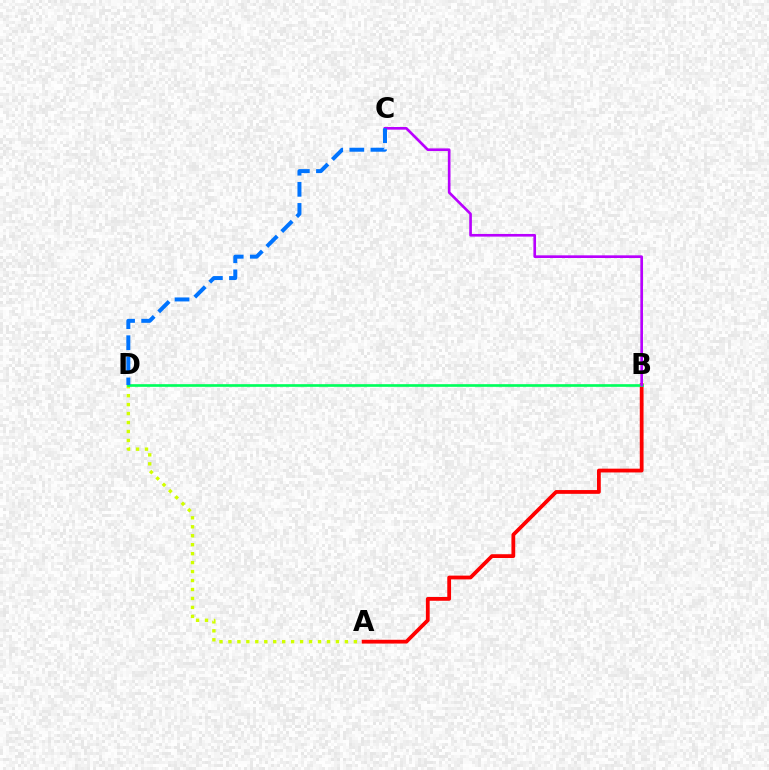{('A', 'D'): [{'color': '#d1ff00', 'line_style': 'dotted', 'thickness': 2.43}], ('A', 'B'): [{'color': '#ff0000', 'line_style': 'solid', 'thickness': 2.72}], ('B', 'D'): [{'color': '#00ff5c', 'line_style': 'solid', 'thickness': 1.92}], ('B', 'C'): [{'color': '#b900ff', 'line_style': 'solid', 'thickness': 1.91}], ('C', 'D'): [{'color': '#0074ff', 'line_style': 'dashed', 'thickness': 2.87}]}